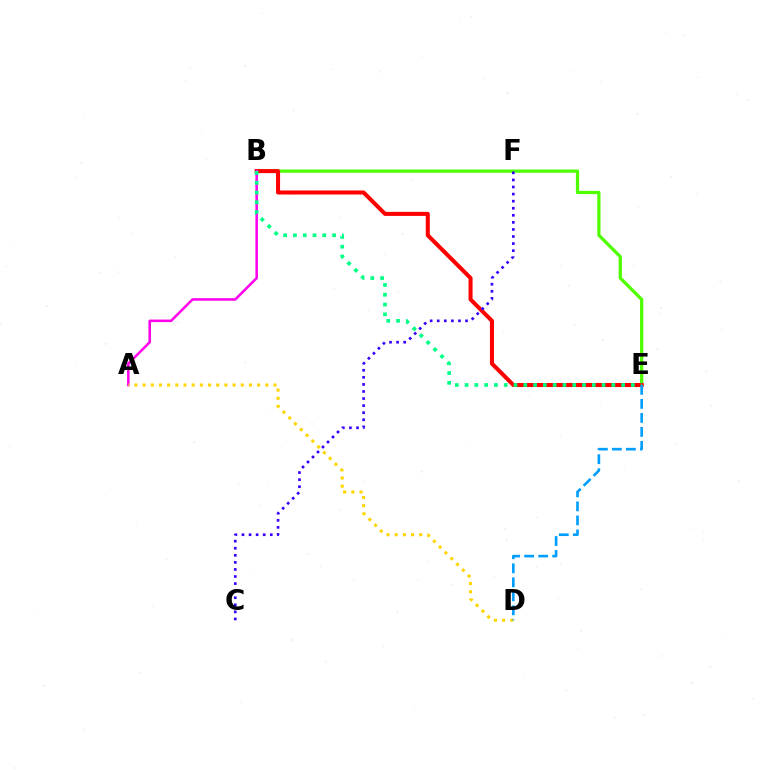{('B', 'E'): [{'color': '#4fff00', 'line_style': 'solid', 'thickness': 2.33}, {'color': '#ff0000', 'line_style': 'solid', 'thickness': 2.91}, {'color': '#00ff86', 'line_style': 'dotted', 'thickness': 2.66}], ('A', 'B'): [{'color': '#ff00ed', 'line_style': 'solid', 'thickness': 1.83}], ('A', 'D'): [{'color': '#ffd500', 'line_style': 'dotted', 'thickness': 2.22}], ('C', 'F'): [{'color': '#3700ff', 'line_style': 'dotted', 'thickness': 1.92}], ('D', 'E'): [{'color': '#009eff', 'line_style': 'dashed', 'thickness': 1.9}]}